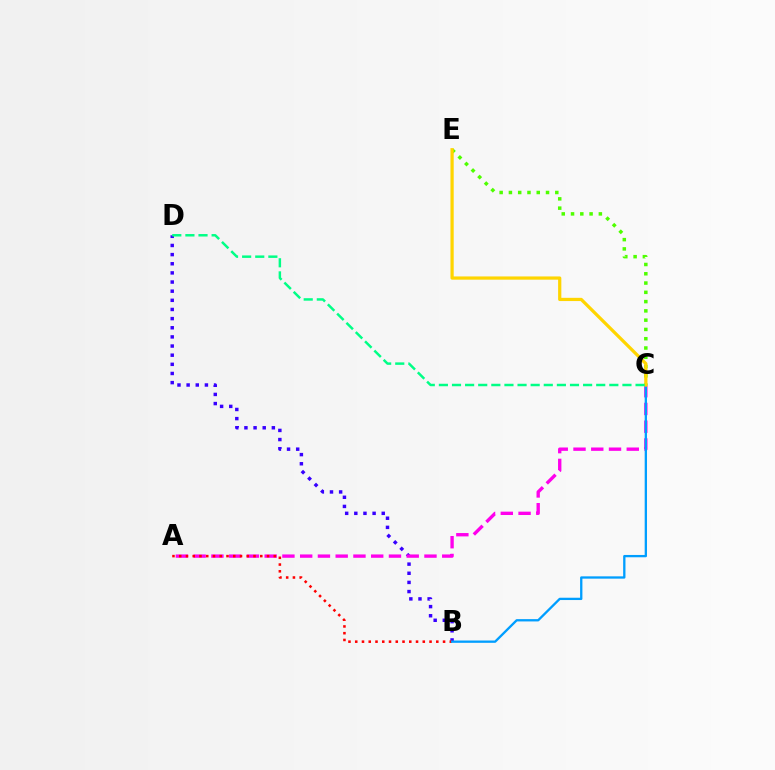{('B', 'D'): [{'color': '#3700ff', 'line_style': 'dotted', 'thickness': 2.48}], ('A', 'C'): [{'color': '#ff00ed', 'line_style': 'dashed', 'thickness': 2.41}], ('A', 'B'): [{'color': '#ff0000', 'line_style': 'dotted', 'thickness': 1.84}], ('B', 'C'): [{'color': '#009eff', 'line_style': 'solid', 'thickness': 1.66}], ('C', 'E'): [{'color': '#4fff00', 'line_style': 'dotted', 'thickness': 2.52}, {'color': '#ffd500', 'line_style': 'solid', 'thickness': 2.33}], ('C', 'D'): [{'color': '#00ff86', 'line_style': 'dashed', 'thickness': 1.78}]}